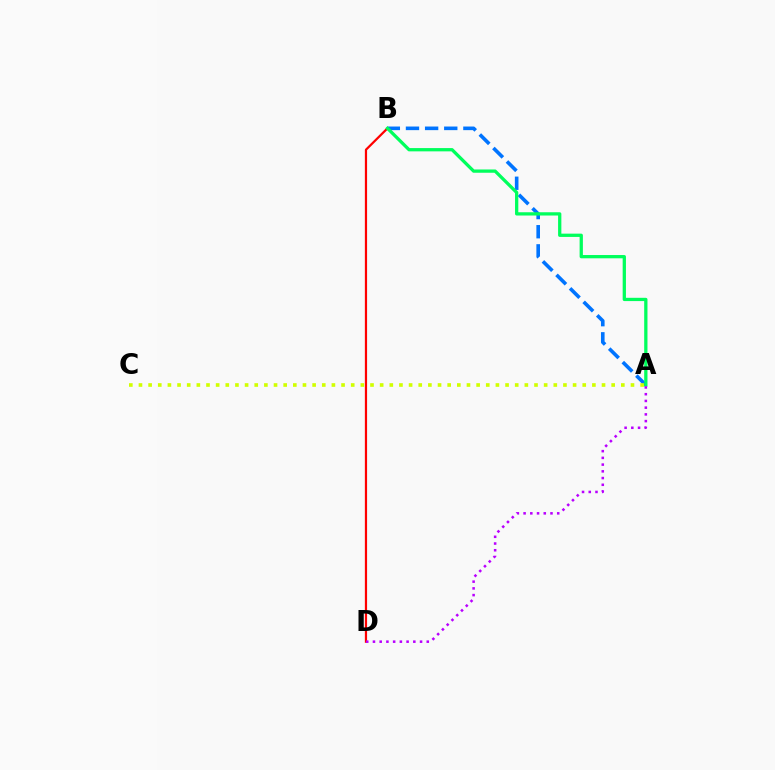{('A', 'B'): [{'color': '#0074ff', 'line_style': 'dashed', 'thickness': 2.6}, {'color': '#00ff5c', 'line_style': 'solid', 'thickness': 2.36}], ('B', 'D'): [{'color': '#ff0000', 'line_style': 'solid', 'thickness': 1.6}], ('A', 'D'): [{'color': '#b900ff', 'line_style': 'dotted', 'thickness': 1.83}], ('A', 'C'): [{'color': '#d1ff00', 'line_style': 'dotted', 'thickness': 2.62}]}